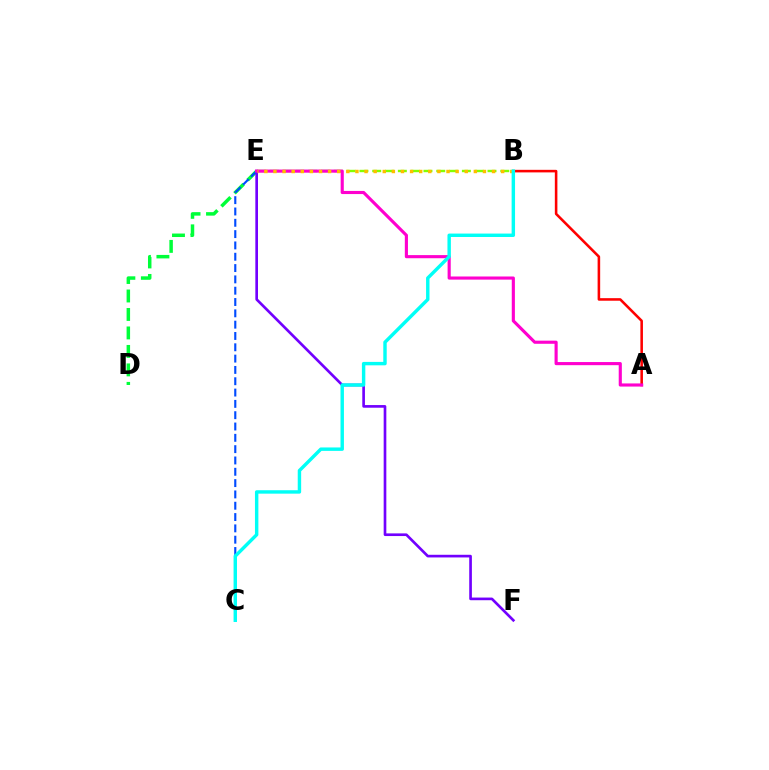{('D', 'E'): [{'color': '#00ff39', 'line_style': 'dashed', 'thickness': 2.51}], ('B', 'E'): [{'color': '#84ff00', 'line_style': 'dashed', 'thickness': 1.74}, {'color': '#ffbd00', 'line_style': 'dotted', 'thickness': 2.47}], ('E', 'F'): [{'color': '#7200ff', 'line_style': 'solid', 'thickness': 1.92}], ('C', 'E'): [{'color': '#004bff', 'line_style': 'dashed', 'thickness': 1.54}], ('A', 'B'): [{'color': '#ff0000', 'line_style': 'solid', 'thickness': 1.85}], ('A', 'E'): [{'color': '#ff00cf', 'line_style': 'solid', 'thickness': 2.25}], ('B', 'C'): [{'color': '#00fff6', 'line_style': 'solid', 'thickness': 2.47}]}